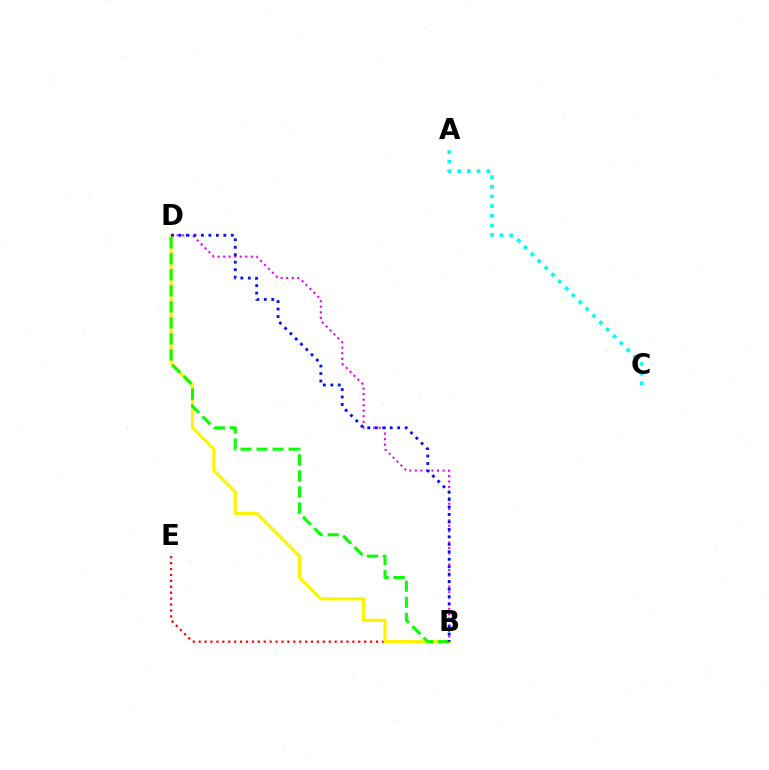{('B', 'D'): [{'color': '#ee00ff', 'line_style': 'dotted', 'thickness': 1.5}, {'color': '#fcf500', 'line_style': 'solid', 'thickness': 2.26}, {'color': '#08ff00', 'line_style': 'dashed', 'thickness': 2.18}, {'color': '#0010ff', 'line_style': 'dotted', 'thickness': 2.03}], ('B', 'E'): [{'color': '#ff0000', 'line_style': 'dotted', 'thickness': 1.61}], ('A', 'C'): [{'color': '#00fff6', 'line_style': 'dotted', 'thickness': 2.63}]}